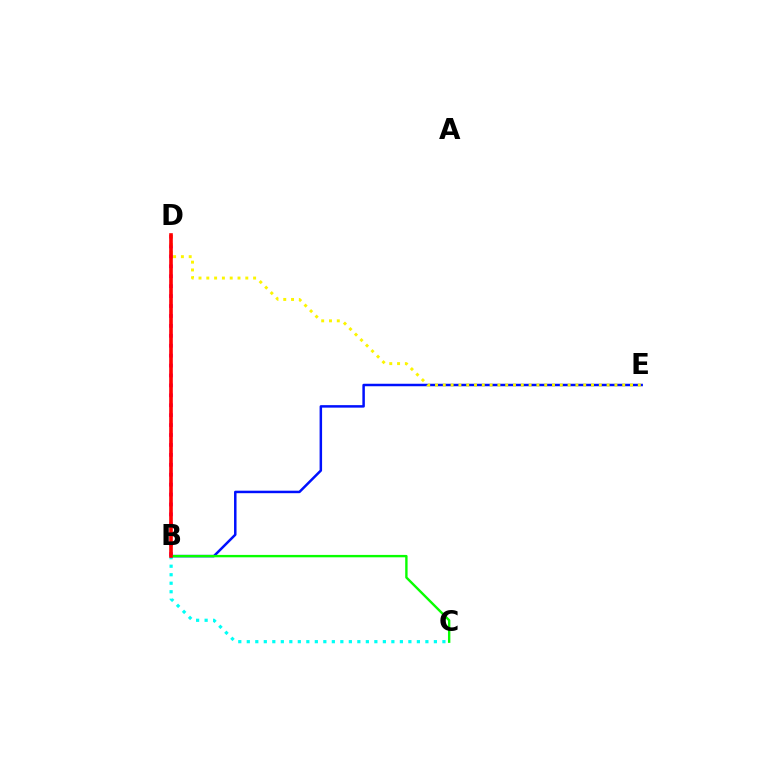{('B', 'E'): [{'color': '#0010ff', 'line_style': 'solid', 'thickness': 1.8}], ('B', 'C'): [{'color': '#00fff6', 'line_style': 'dotted', 'thickness': 2.31}, {'color': '#08ff00', 'line_style': 'solid', 'thickness': 1.72}], ('B', 'D'): [{'color': '#ee00ff', 'line_style': 'dotted', 'thickness': 2.7}, {'color': '#ff0000', 'line_style': 'solid', 'thickness': 2.61}], ('D', 'E'): [{'color': '#fcf500', 'line_style': 'dotted', 'thickness': 2.12}]}